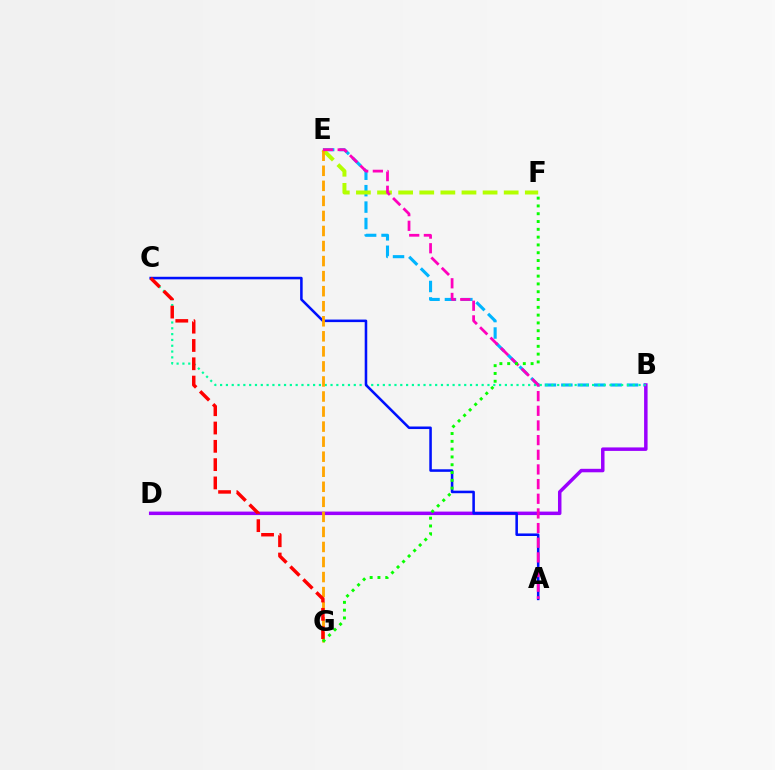{('B', 'E'): [{'color': '#00b5ff', 'line_style': 'dashed', 'thickness': 2.23}], ('B', 'D'): [{'color': '#9b00ff', 'line_style': 'solid', 'thickness': 2.51}], ('E', 'F'): [{'color': '#b3ff00', 'line_style': 'dashed', 'thickness': 2.87}], ('B', 'C'): [{'color': '#00ff9d', 'line_style': 'dotted', 'thickness': 1.58}], ('A', 'C'): [{'color': '#0010ff', 'line_style': 'solid', 'thickness': 1.84}], ('E', 'G'): [{'color': '#ffa500', 'line_style': 'dashed', 'thickness': 2.04}], ('C', 'G'): [{'color': '#ff0000', 'line_style': 'dashed', 'thickness': 2.49}], ('A', 'E'): [{'color': '#ff00bd', 'line_style': 'dashed', 'thickness': 1.99}], ('F', 'G'): [{'color': '#08ff00', 'line_style': 'dotted', 'thickness': 2.12}]}